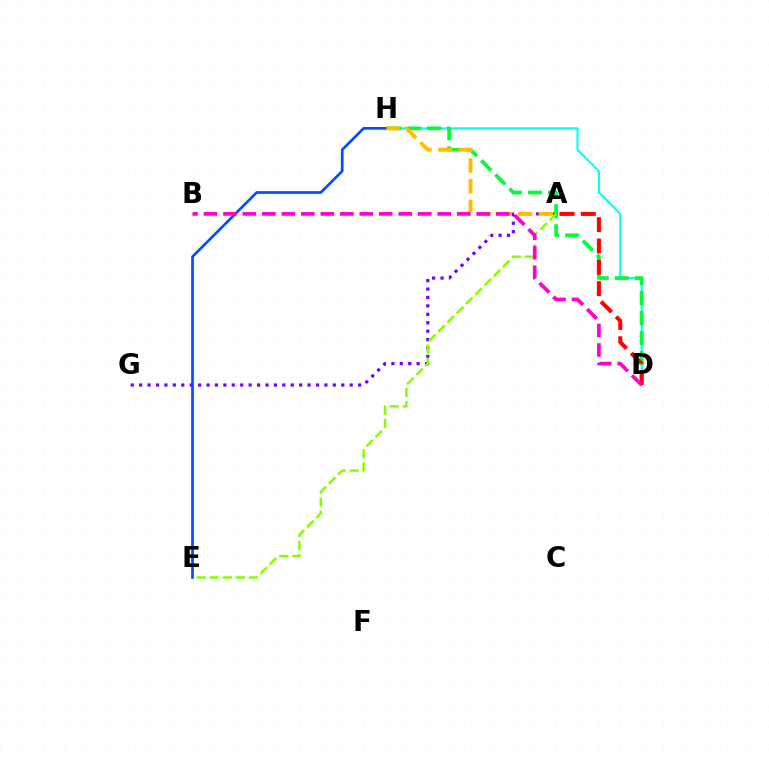{('A', 'G'): [{'color': '#7200ff', 'line_style': 'dotted', 'thickness': 2.29}], ('D', 'H'): [{'color': '#00fff6', 'line_style': 'solid', 'thickness': 1.51}, {'color': '#00ff39', 'line_style': 'dashed', 'thickness': 2.71}], ('A', 'H'): [{'color': '#ffbd00', 'line_style': 'dashed', 'thickness': 2.8}], ('A', 'D'): [{'color': '#ff0000', 'line_style': 'dashed', 'thickness': 2.9}], ('A', 'E'): [{'color': '#84ff00', 'line_style': 'dashed', 'thickness': 1.78}], ('E', 'H'): [{'color': '#004bff', 'line_style': 'solid', 'thickness': 1.91}], ('B', 'D'): [{'color': '#ff00cf', 'line_style': 'dashed', 'thickness': 2.65}]}